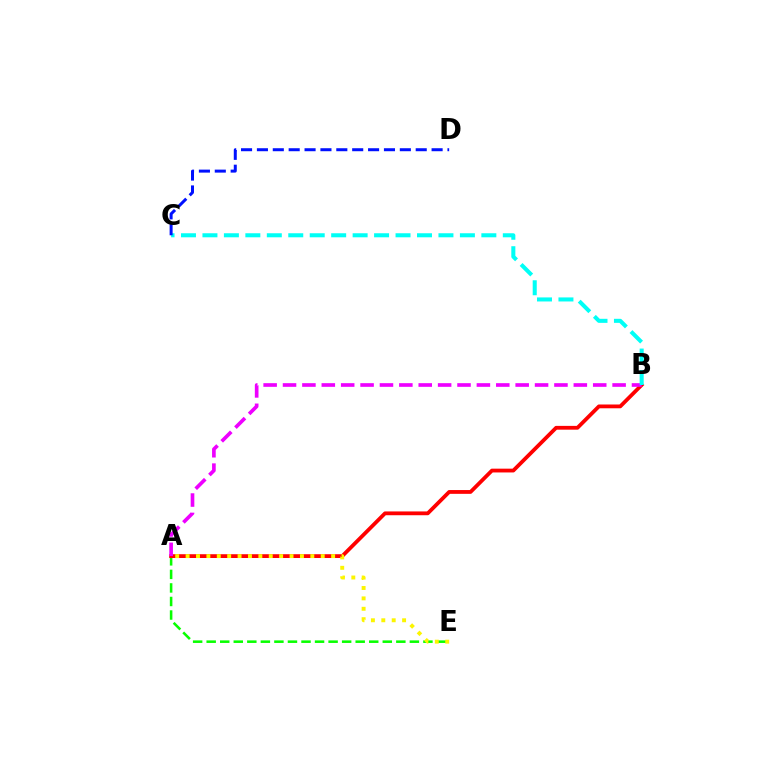{('A', 'E'): [{'color': '#08ff00', 'line_style': 'dashed', 'thickness': 1.84}, {'color': '#fcf500', 'line_style': 'dotted', 'thickness': 2.82}], ('A', 'B'): [{'color': '#ff0000', 'line_style': 'solid', 'thickness': 2.73}, {'color': '#ee00ff', 'line_style': 'dashed', 'thickness': 2.63}], ('B', 'C'): [{'color': '#00fff6', 'line_style': 'dashed', 'thickness': 2.91}], ('C', 'D'): [{'color': '#0010ff', 'line_style': 'dashed', 'thickness': 2.16}]}